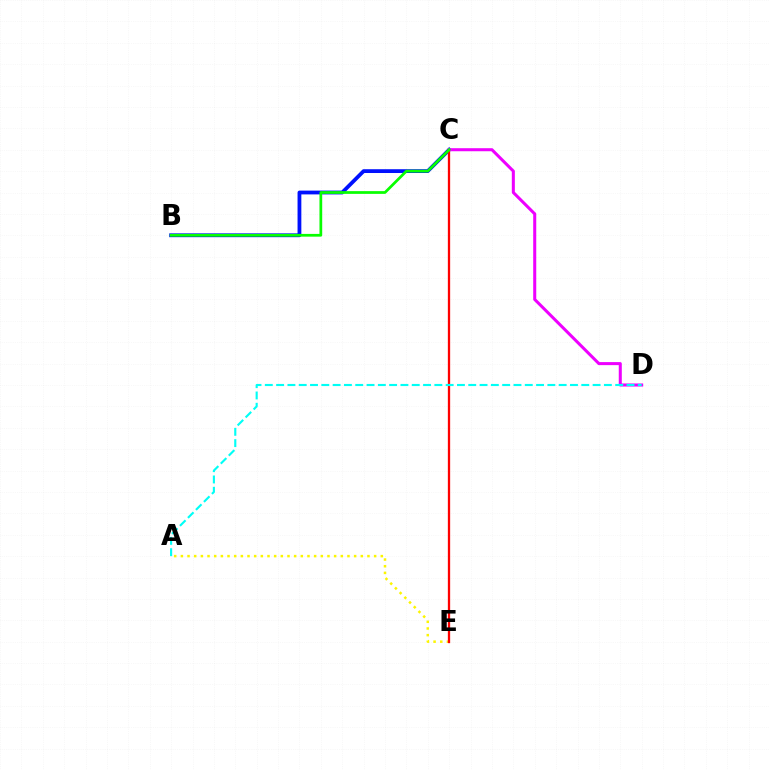{('B', 'C'): [{'color': '#0010ff', 'line_style': 'solid', 'thickness': 2.73}, {'color': '#08ff00', 'line_style': 'solid', 'thickness': 1.97}], ('A', 'E'): [{'color': '#fcf500', 'line_style': 'dotted', 'thickness': 1.81}], ('C', 'E'): [{'color': '#ff0000', 'line_style': 'solid', 'thickness': 1.66}], ('C', 'D'): [{'color': '#ee00ff', 'line_style': 'solid', 'thickness': 2.19}], ('A', 'D'): [{'color': '#00fff6', 'line_style': 'dashed', 'thickness': 1.54}]}